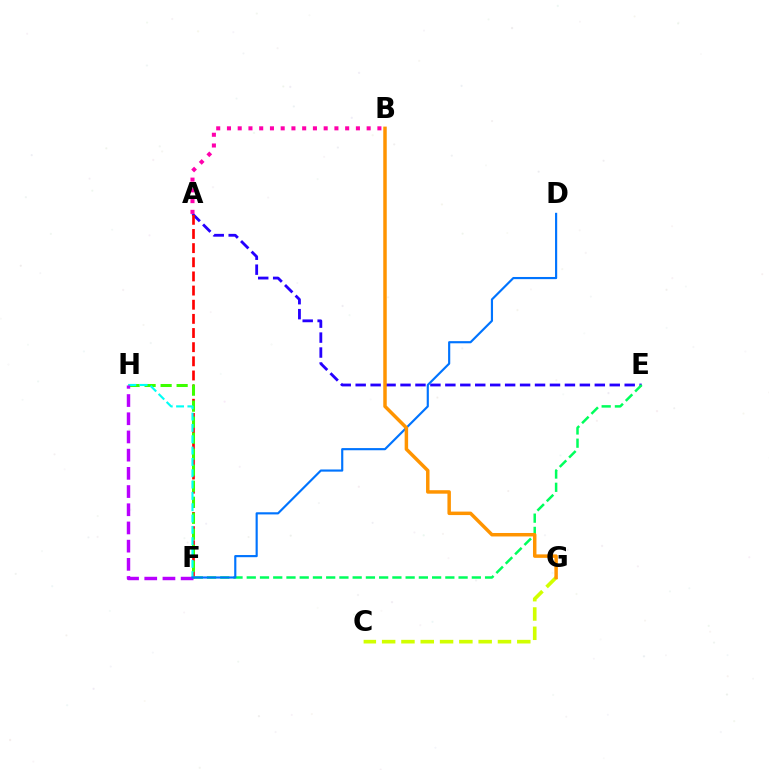{('A', 'E'): [{'color': '#2500ff', 'line_style': 'dashed', 'thickness': 2.03}], ('A', 'F'): [{'color': '#ff0000', 'line_style': 'dashed', 'thickness': 1.92}], ('F', 'H'): [{'color': '#3dff00', 'line_style': 'dashed', 'thickness': 2.18}, {'color': '#00fff6', 'line_style': 'dashed', 'thickness': 1.54}, {'color': '#b900ff', 'line_style': 'dashed', 'thickness': 2.47}], ('C', 'G'): [{'color': '#d1ff00', 'line_style': 'dashed', 'thickness': 2.62}], ('E', 'F'): [{'color': '#00ff5c', 'line_style': 'dashed', 'thickness': 1.8}], ('D', 'F'): [{'color': '#0074ff', 'line_style': 'solid', 'thickness': 1.55}], ('B', 'G'): [{'color': '#ff9400', 'line_style': 'solid', 'thickness': 2.5}], ('A', 'B'): [{'color': '#ff00ac', 'line_style': 'dotted', 'thickness': 2.92}]}